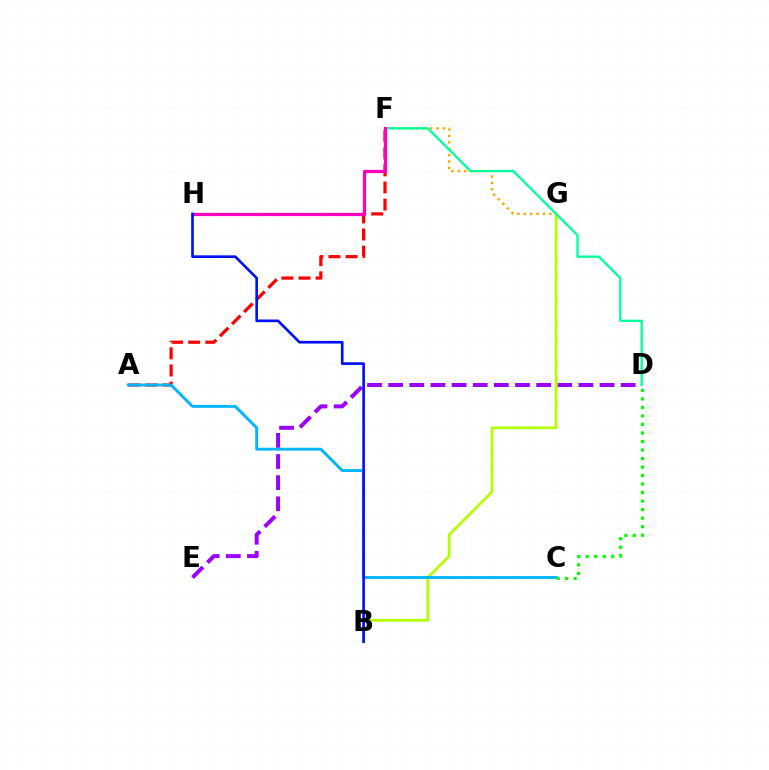{('F', 'G'): [{'color': '#ffa500', 'line_style': 'dotted', 'thickness': 1.74}], ('D', 'E'): [{'color': '#9b00ff', 'line_style': 'dashed', 'thickness': 2.87}], ('B', 'G'): [{'color': '#b3ff00', 'line_style': 'solid', 'thickness': 1.98}], ('A', 'F'): [{'color': '#ff0000', 'line_style': 'dashed', 'thickness': 2.32}], ('D', 'F'): [{'color': '#00ff9d', 'line_style': 'solid', 'thickness': 1.68}], ('A', 'C'): [{'color': '#00b5ff', 'line_style': 'solid', 'thickness': 2.07}], ('F', 'H'): [{'color': '#ff00bd', 'line_style': 'solid', 'thickness': 2.31}], ('C', 'D'): [{'color': '#08ff00', 'line_style': 'dotted', 'thickness': 2.31}], ('B', 'H'): [{'color': '#0010ff', 'line_style': 'solid', 'thickness': 1.92}]}